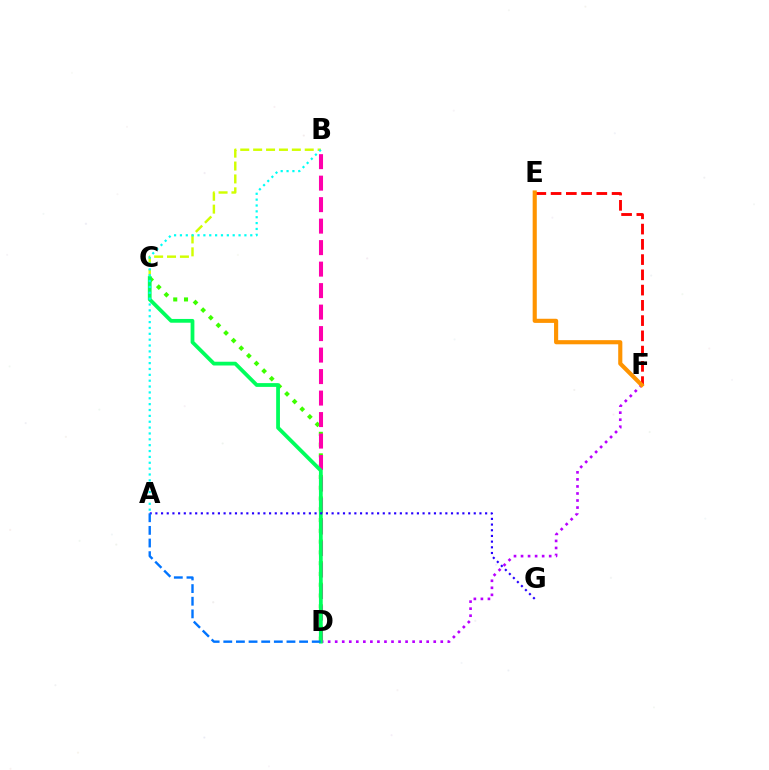{('B', 'C'): [{'color': '#d1ff00', 'line_style': 'dashed', 'thickness': 1.75}], ('C', 'D'): [{'color': '#3dff00', 'line_style': 'dotted', 'thickness': 2.93}, {'color': '#00ff5c', 'line_style': 'solid', 'thickness': 2.72}], ('E', 'F'): [{'color': '#ff0000', 'line_style': 'dashed', 'thickness': 2.07}, {'color': '#ff9400', 'line_style': 'solid', 'thickness': 2.98}], ('B', 'D'): [{'color': '#ff00ac', 'line_style': 'dashed', 'thickness': 2.92}], ('D', 'F'): [{'color': '#b900ff', 'line_style': 'dotted', 'thickness': 1.91}], ('A', 'G'): [{'color': '#2500ff', 'line_style': 'dotted', 'thickness': 1.54}], ('A', 'D'): [{'color': '#0074ff', 'line_style': 'dashed', 'thickness': 1.72}], ('A', 'B'): [{'color': '#00fff6', 'line_style': 'dotted', 'thickness': 1.59}]}